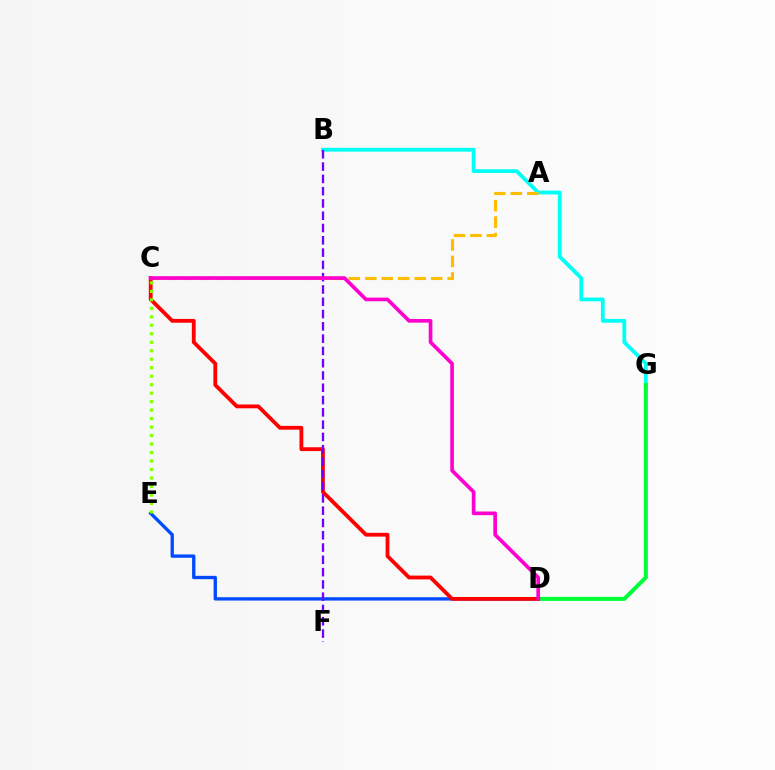{('B', 'G'): [{'color': '#00fff6', 'line_style': 'solid', 'thickness': 2.73}], ('D', 'E'): [{'color': '#004bff', 'line_style': 'solid', 'thickness': 2.4}], ('D', 'G'): [{'color': '#00ff39', 'line_style': 'solid', 'thickness': 2.91}], ('C', 'D'): [{'color': '#ff0000', 'line_style': 'solid', 'thickness': 2.74}, {'color': '#ff00cf', 'line_style': 'solid', 'thickness': 2.64}], ('A', 'C'): [{'color': '#ffbd00', 'line_style': 'dashed', 'thickness': 2.24}], ('B', 'F'): [{'color': '#7200ff', 'line_style': 'dashed', 'thickness': 1.67}], ('C', 'E'): [{'color': '#84ff00', 'line_style': 'dotted', 'thickness': 2.3}]}